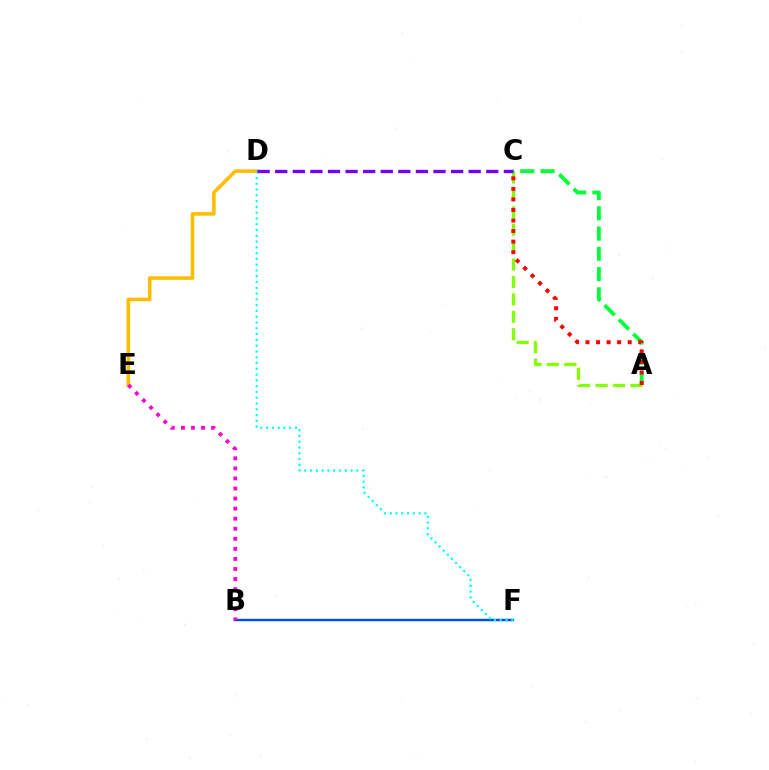{('D', 'E'): [{'color': '#ffbd00', 'line_style': 'solid', 'thickness': 2.58}], ('A', 'C'): [{'color': '#84ff00', 'line_style': 'dashed', 'thickness': 2.37}, {'color': '#00ff39', 'line_style': 'dashed', 'thickness': 2.75}, {'color': '#ff0000', 'line_style': 'dotted', 'thickness': 2.87}], ('B', 'F'): [{'color': '#004bff', 'line_style': 'solid', 'thickness': 1.75}], ('B', 'E'): [{'color': '#ff00cf', 'line_style': 'dotted', 'thickness': 2.73}], ('D', 'F'): [{'color': '#00fff6', 'line_style': 'dotted', 'thickness': 1.57}], ('C', 'D'): [{'color': '#7200ff', 'line_style': 'dashed', 'thickness': 2.39}]}